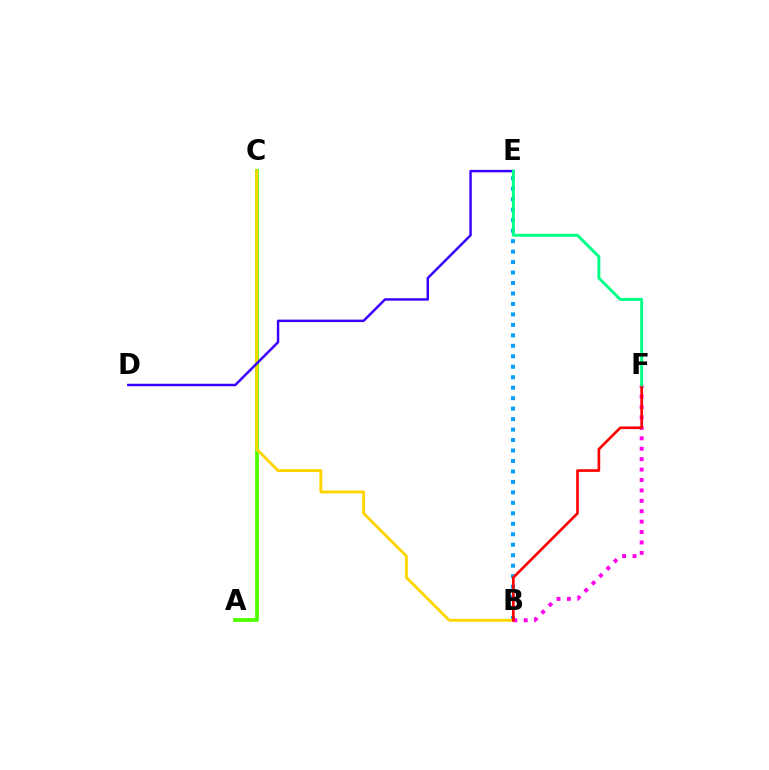{('B', 'E'): [{'color': '#009eff', 'line_style': 'dotted', 'thickness': 2.84}], ('A', 'C'): [{'color': '#4fff00', 'line_style': 'solid', 'thickness': 2.73}], ('B', 'C'): [{'color': '#ffd500', 'line_style': 'solid', 'thickness': 2.08}], ('B', 'F'): [{'color': '#ff00ed', 'line_style': 'dotted', 'thickness': 2.83}, {'color': '#ff0000', 'line_style': 'solid', 'thickness': 1.91}], ('D', 'E'): [{'color': '#3700ff', 'line_style': 'solid', 'thickness': 1.76}], ('E', 'F'): [{'color': '#00ff86', 'line_style': 'solid', 'thickness': 2.09}]}